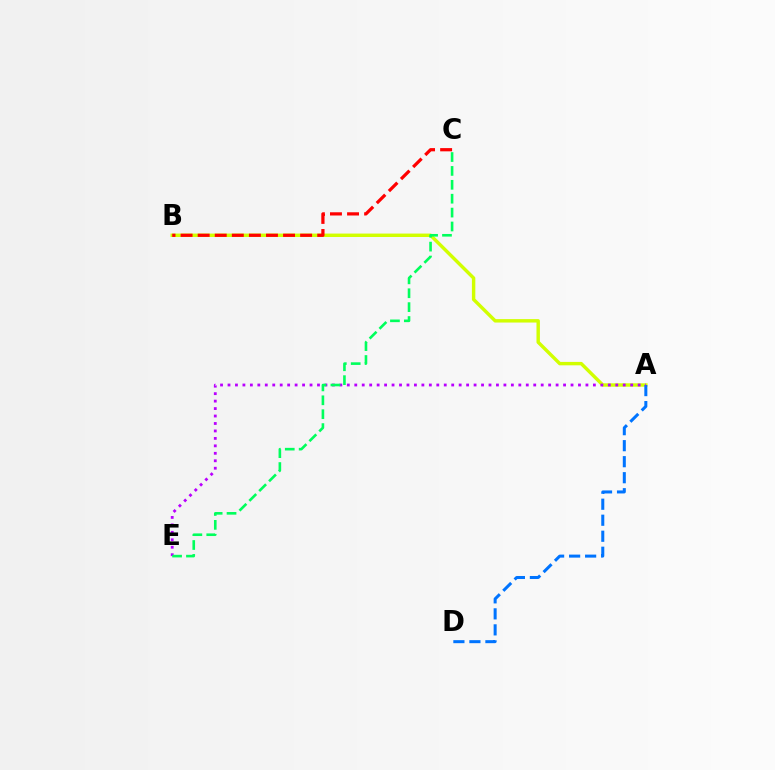{('A', 'B'): [{'color': '#d1ff00', 'line_style': 'solid', 'thickness': 2.46}], ('B', 'C'): [{'color': '#ff0000', 'line_style': 'dashed', 'thickness': 2.32}], ('A', 'D'): [{'color': '#0074ff', 'line_style': 'dashed', 'thickness': 2.18}], ('A', 'E'): [{'color': '#b900ff', 'line_style': 'dotted', 'thickness': 2.03}], ('C', 'E'): [{'color': '#00ff5c', 'line_style': 'dashed', 'thickness': 1.89}]}